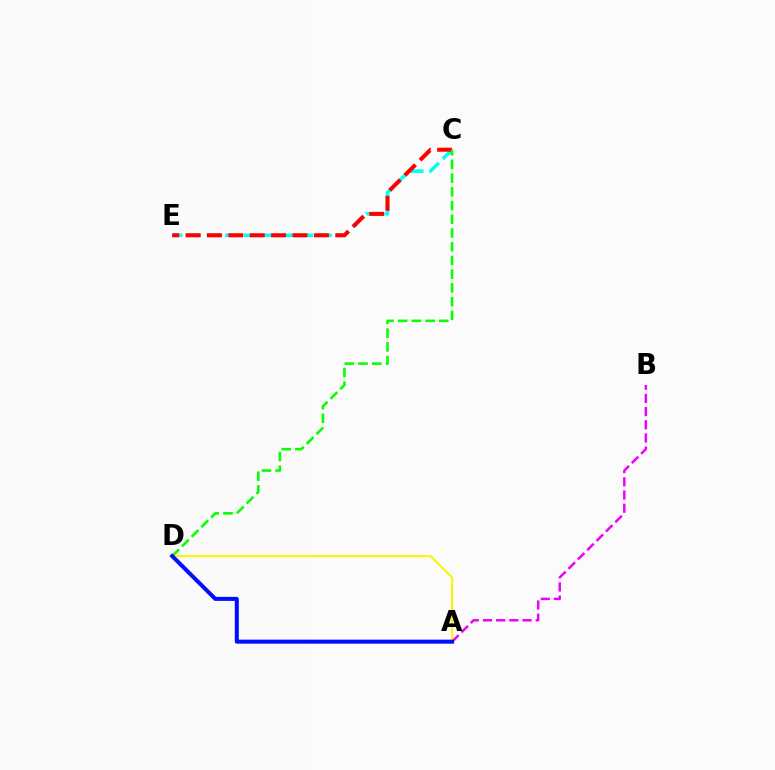{('C', 'E'): [{'color': '#00fff6', 'line_style': 'dashed', 'thickness': 2.54}, {'color': '#ff0000', 'line_style': 'dashed', 'thickness': 2.91}], ('A', 'B'): [{'color': '#ee00ff', 'line_style': 'dashed', 'thickness': 1.79}], ('C', 'D'): [{'color': '#08ff00', 'line_style': 'dashed', 'thickness': 1.86}], ('A', 'D'): [{'color': '#fcf500', 'line_style': 'solid', 'thickness': 1.52}, {'color': '#0010ff', 'line_style': 'solid', 'thickness': 2.91}]}